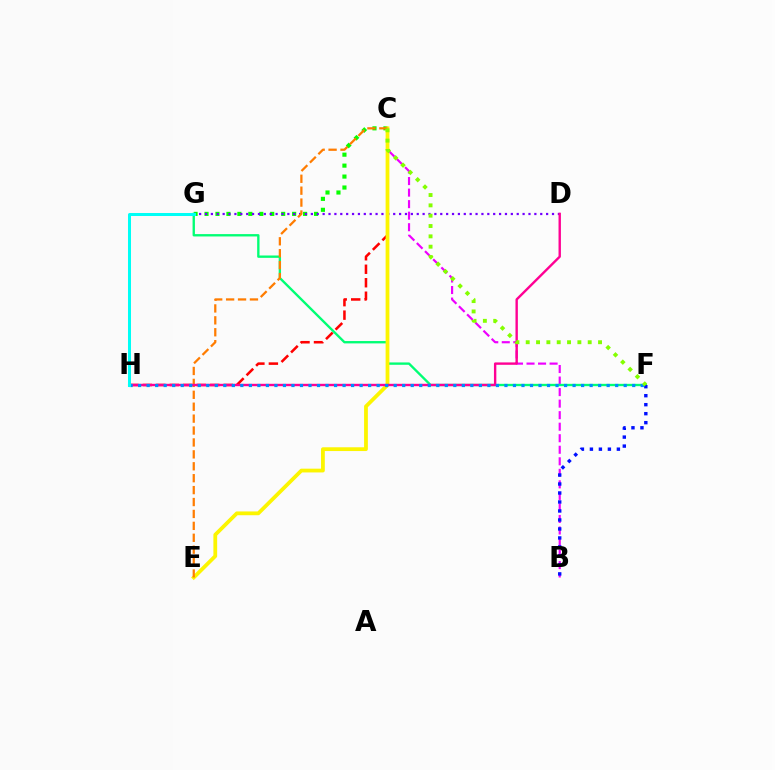{('C', 'G'): [{'color': '#08ff00', 'line_style': 'dotted', 'thickness': 2.98}], ('B', 'C'): [{'color': '#ee00ff', 'line_style': 'dashed', 'thickness': 1.57}], ('C', 'H'): [{'color': '#ff0000', 'line_style': 'dashed', 'thickness': 1.83}], ('F', 'G'): [{'color': '#00ff74', 'line_style': 'solid', 'thickness': 1.69}], ('D', 'G'): [{'color': '#7200ff', 'line_style': 'dotted', 'thickness': 1.6}], ('C', 'E'): [{'color': '#fcf500', 'line_style': 'solid', 'thickness': 2.72}, {'color': '#ff7c00', 'line_style': 'dashed', 'thickness': 1.62}], ('D', 'H'): [{'color': '#ff0094', 'line_style': 'solid', 'thickness': 1.72}], ('F', 'H'): [{'color': '#008cff', 'line_style': 'dotted', 'thickness': 2.31}], ('B', 'F'): [{'color': '#0010ff', 'line_style': 'dotted', 'thickness': 2.44}], ('G', 'H'): [{'color': '#00fff6', 'line_style': 'solid', 'thickness': 2.16}], ('C', 'F'): [{'color': '#84ff00', 'line_style': 'dotted', 'thickness': 2.81}]}